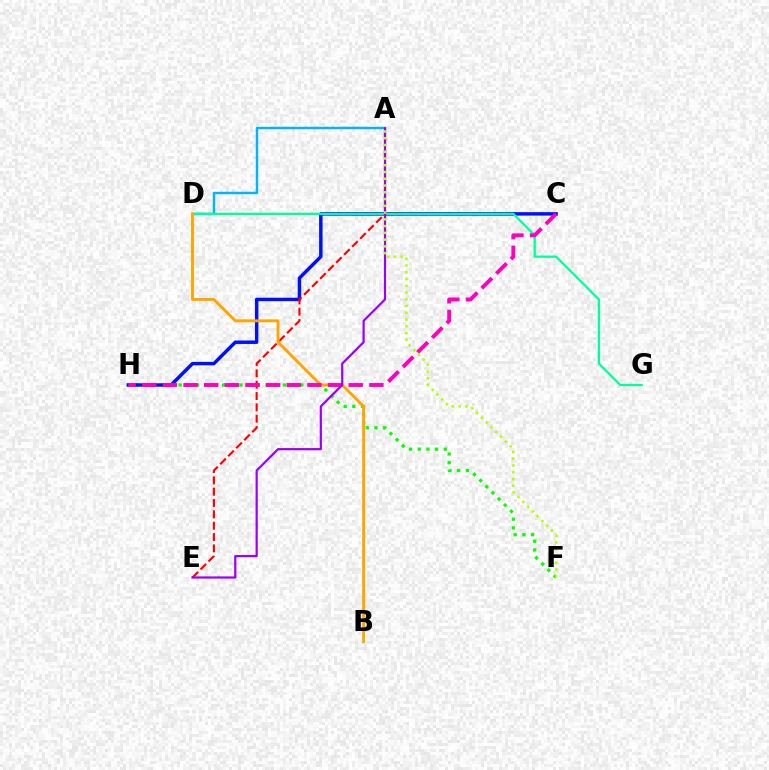{('F', 'H'): [{'color': '#08ff00', 'line_style': 'dotted', 'thickness': 2.36}], ('A', 'D'): [{'color': '#00b5ff', 'line_style': 'solid', 'thickness': 1.75}], ('C', 'H'): [{'color': '#0010ff', 'line_style': 'solid', 'thickness': 2.49}, {'color': '#ff00bd', 'line_style': 'dashed', 'thickness': 2.81}], ('A', 'E'): [{'color': '#ff0000', 'line_style': 'dashed', 'thickness': 1.54}, {'color': '#9b00ff', 'line_style': 'solid', 'thickness': 1.59}], ('D', 'G'): [{'color': '#00ff9d', 'line_style': 'solid', 'thickness': 1.64}], ('B', 'D'): [{'color': '#ffa500', 'line_style': 'solid', 'thickness': 2.08}], ('A', 'F'): [{'color': '#b3ff00', 'line_style': 'dotted', 'thickness': 1.84}]}